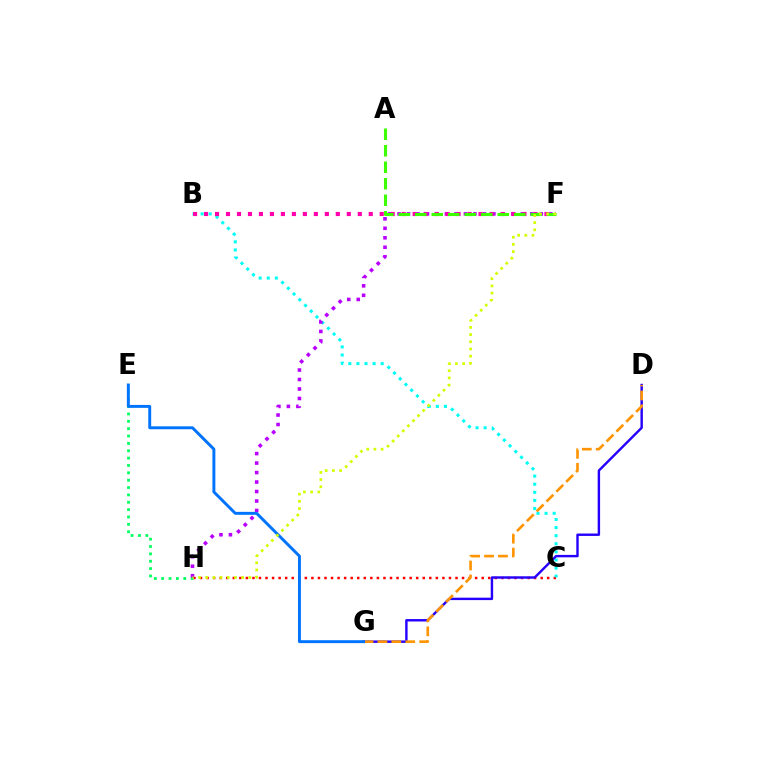{('C', 'H'): [{'color': '#ff0000', 'line_style': 'dotted', 'thickness': 1.78}], ('E', 'H'): [{'color': '#00ff5c', 'line_style': 'dotted', 'thickness': 2.0}], ('B', 'C'): [{'color': '#00fff6', 'line_style': 'dotted', 'thickness': 2.2}], ('F', 'H'): [{'color': '#b900ff', 'line_style': 'dotted', 'thickness': 2.58}, {'color': '#d1ff00', 'line_style': 'dotted', 'thickness': 1.95}], ('D', 'G'): [{'color': '#2500ff', 'line_style': 'solid', 'thickness': 1.74}, {'color': '#ff9400', 'line_style': 'dashed', 'thickness': 1.89}], ('B', 'F'): [{'color': '#ff00ac', 'line_style': 'dotted', 'thickness': 2.98}], ('A', 'F'): [{'color': '#3dff00', 'line_style': 'dashed', 'thickness': 2.24}], ('E', 'G'): [{'color': '#0074ff', 'line_style': 'solid', 'thickness': 2.12}]}